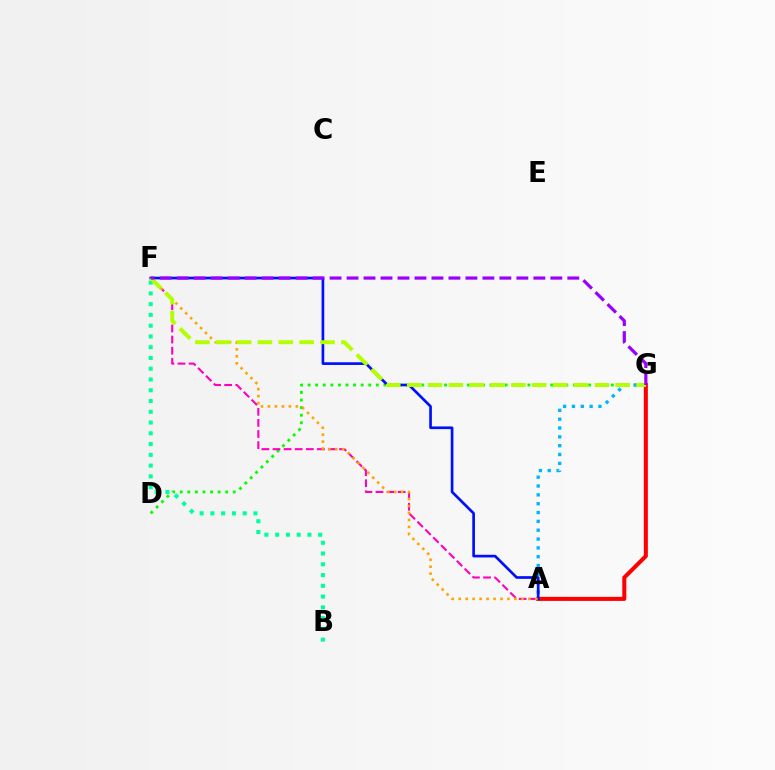{('D', 'G'): [{'color': '#08ff00', 'line_style': 'dotted', 'thickness': 2.06}], ('A', 'F'): [{'color': '#ff00bd', 'line_style': 'dashed', 'thickness': 1.51}, {'color': '#0010ff', 'line_style': 'solid', 'thickness': 1.93}, {'color': '#ffa500', 'line_style': 'dotted', 'thickness': 1.89}], ('B', 'F'): [{'color': '#00ff9d', 'line_style': 'dotted', 'thickness': 2.92}], ('A', 'G'): [{'color': '#ff0000', 'line_style': 'solid', 'thickness': 2.92}, {'color': '#00b5ff', 'line_style': 'dotted', 'thickness': 2.4}], ('F', 'G'): [{'color': '#b3ff00', 'line_style': 'dashed', 'thickness': 2.83}, {'color': '#9b00ff', 'line_style': 'dashed', 'thickness': 2.31}]}